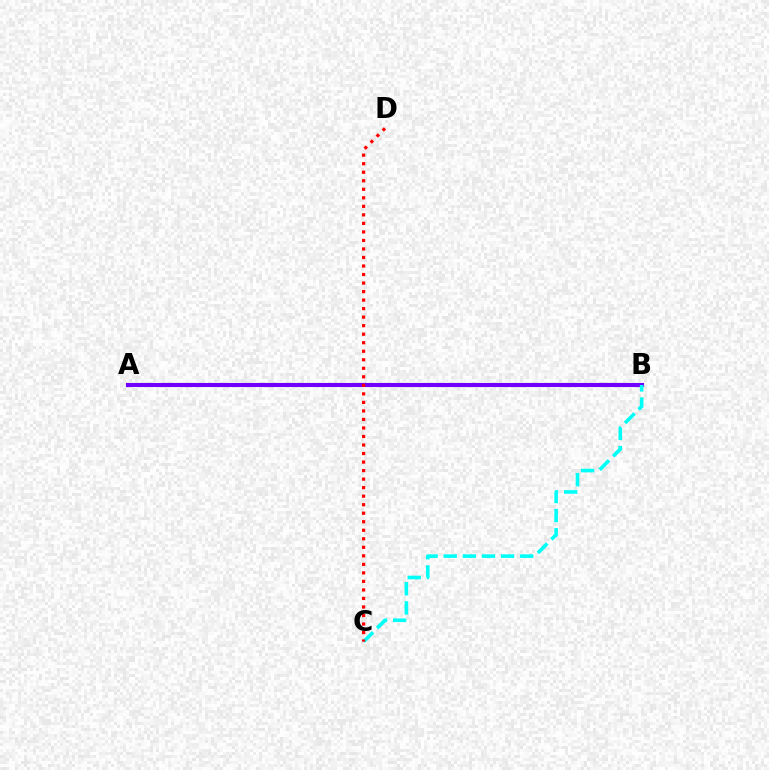{('A', 'B'): [{'color': '#84ff00', 'line_style': 'solid', 'thickness': 1.75}, {'color': '#7200ff', 'line_style': 'solid', 'thickness': 2.96}], ('B', 'C'): [{'color': '#00fff6', 'line_style': 'dashed', 'thickness': 2.6}], ('C', 'D'): [{'color': '#ff0000', 'line_style': 'dotted', 'thickness': 2.32}]}